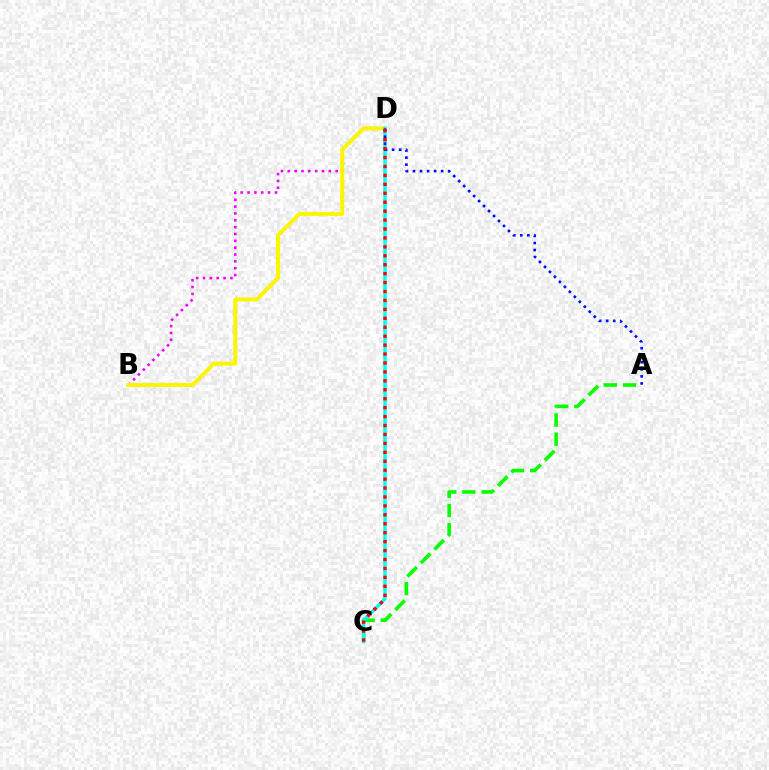{('B', 'D'): [{'color': '#ee00ff', 'line_style': 'dotted', 'thickness': 1.86}, {'color': '#fcf500', 'line_style': 'solid', 'thickness': 2.86}], ('A', 'C'): [{'color': '#08ff00', 'line_style': 'dashed', 'thickness': 2.6}], ('C', 'D'): [{'color': '#00fff6', 'line_style': 'solid', 'thickness': 2.48}, {'color': '#ff0000', 'line_style': 'dotted', 'thickness': 2.43}], ('A', 'D'): [{'color': '#0010ff', 'line_style': 'dotted', 'thickness': 1.91}]}